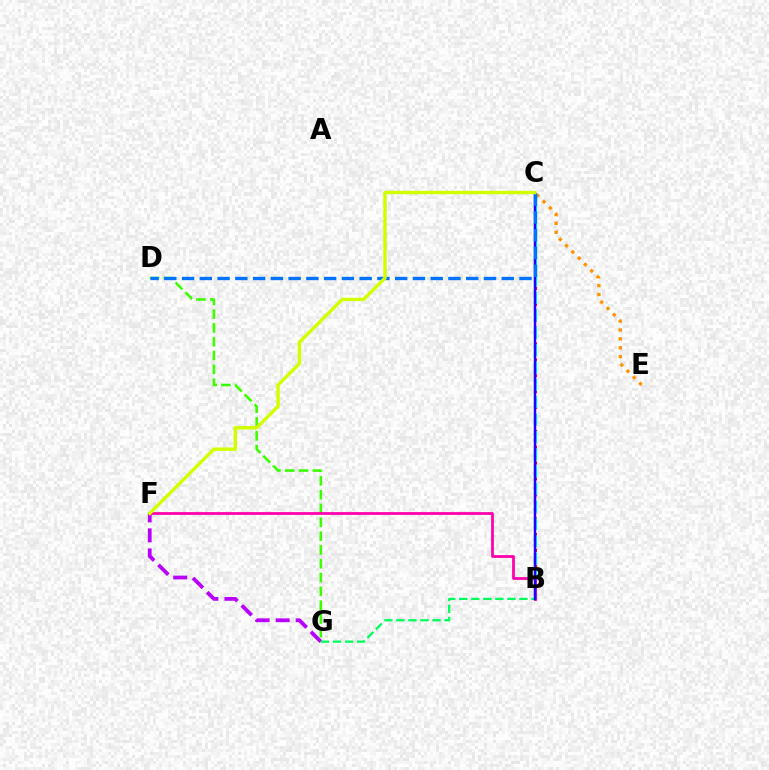{('F', 'G'): [{'color': '#b900ff', 'line_style': 'dashed', 'thickness': 2.72}], ('B', 'C'): [{'color': '#ff0000', 'line_style': 'dotted', 'thickness': 2.16}, {'color': '#00fff6', 'line_style': 'dashed', 'thickness': 2.36}, {'color': '#2500ff', 'line_style': 'solid', 'thickness': 1.77}], ('D', 'G'): [{'color': '#3dff00', 'line_style': 'dashed', 'thickness': 1.88}], ('C', 'E'): [{'color': '#ff9400', 'line_style': 'dotted', 'thickness': 2.41}], ('B', 'G'): [{'color': '#00ff5c', 'line_style': 'dashed', 'thickness': 1.63}], ('B', 'F'): [{'color': '#ff00ac', 'line_style': 'solid', 'thickness': 1.99}], ('C', 'D'): [{'color': '#0074ff', 'line_style': 'dashed', 'thickness': 2.41}], ('C', 'F'): [{'color': '#d1ff00', 'line_style': 'solid', 'thickness': 2.47}]}